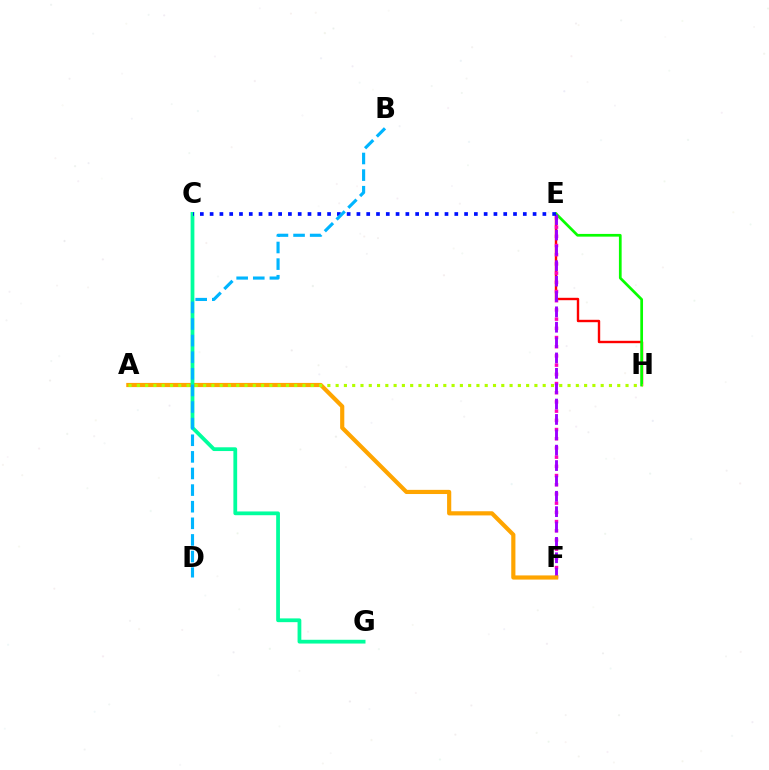{('E', 'H'): [{'color': '#ff0000', 'line_style': 'solid', 'thickness': 1.73}, {'color': '#08ff00', 'line_style': 'solid', 'thickness': 1.96}], ('E', 'F'): [{'color': '#ff00bd', 'line_style': 'dotted', 'thickness': 2.5}, {'color': '#9b00ff', 'line_style': 'dashed', 'thickness': 2.09}], ('A', 'F'): [{'color': '#ffa500', 'line_style': 'solid', 'thickness': 3.0}], ('C', 'G'): [{'color': '#00ff9d', 'line_style': 'solid', 'thickness': 2.71}], ('C', 'E'): [{'color': '#0010ff', 'line_style': 'dotted', 'thickness': 2.66}], ('B', 'D'): [{'color': '#00b5ff', 'line_style': 'dashed', 'thickness': 2.26}], ('A', 'H'): [{'color': '#b3ff00', 'line_style': 'dotted', 'thickness': 2.25}]}